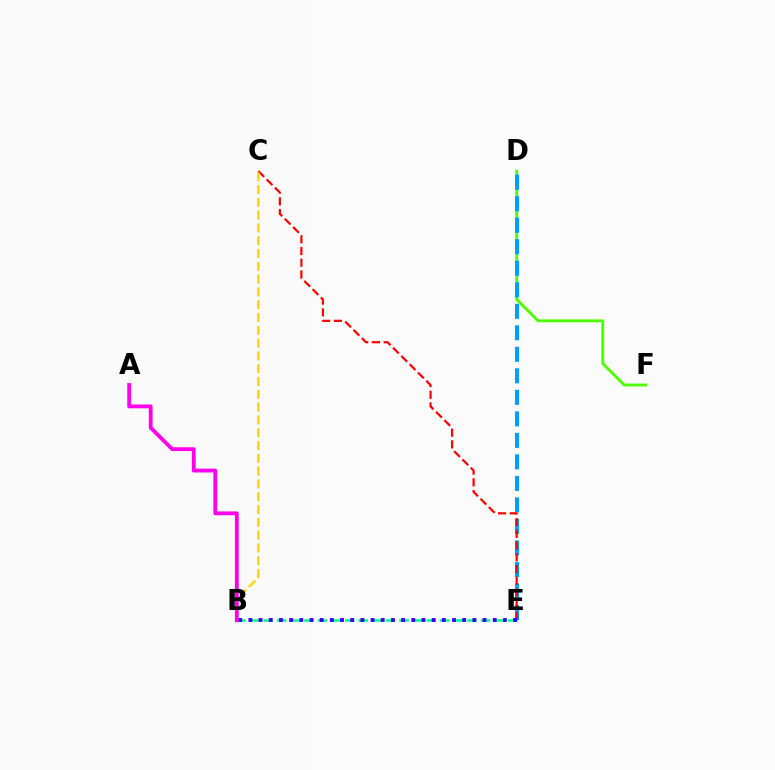{('D', 'F'): [{'color': '#4fff00', 'line_style': 'solid', 'thickness': 2.08}], ('B', 'E'): [{'color': '#00ff86', 'line_style': 'dashed', 'thickness': 1.85}, {'color': '#3700ff', 'line_style': 'dotted', 'thickness': 2.77}], ('D', 'E'): [{'color': '#009eff', 'line_style': 'dashed', 'thickness': 2.92}], ('C', 'E'): [{'color': '#ff0000', 'line_style': 'dashed', 'thickness': 1.59}], ('B', 'C'): [{'color': '#ffd500', 'line_style': 'dashed', 'thickness': 1.74}], ('A', 'B'): [{'color': '#ff00ed', 'line_style': 'solid', 'thickness': 2.75}]}